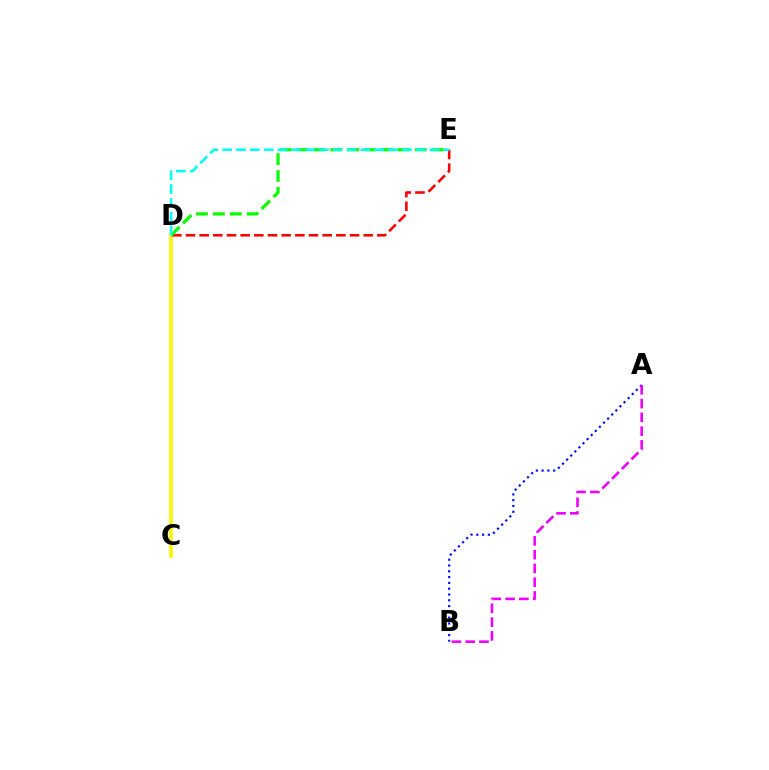{('C', 'D'): [{'color': '#fcf500', 'line_style': 'solid', 'thickness': 2.59}], ('A', 'B'): [{'color': '#0010ff', 'line_style': 'dotted', 'thickness': 1.58}, {'color': '#ee00ff', 'line_style': 'dashed', 'thickness': 1.87}], ('D', 'E'): [{'color': '#ff0000', 'line_style': 'dashed', 'thickness': 1.86}, {'color': '#08ff00', 'line_style': 'dashed', 'thickness': 2.3}, {'color': '#00fff6', 'line_style': 'dashed', 'thickness': 1.88}]}